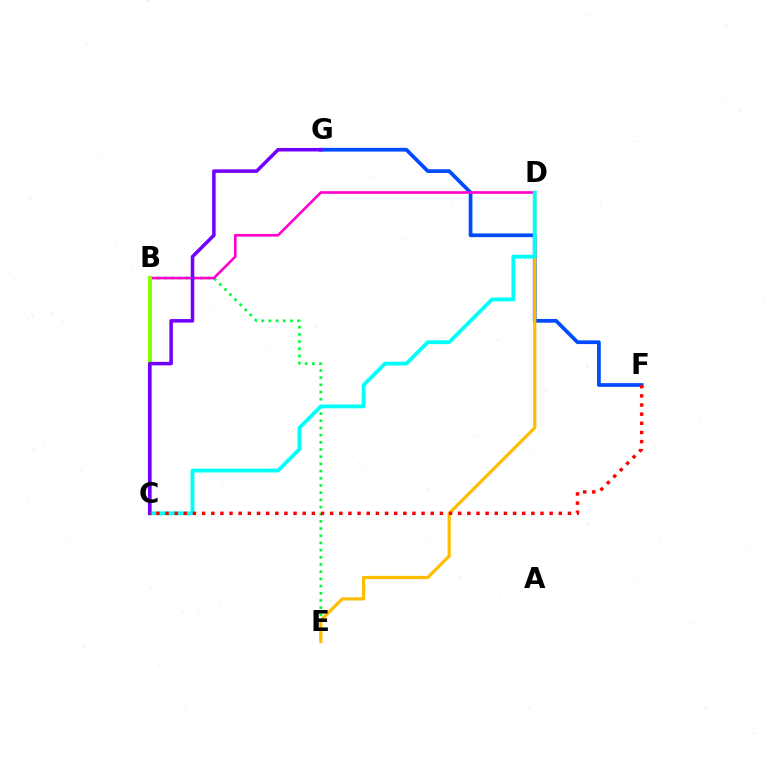{('F', 'G'): [{'color': '#004bff', 'line_style': 'solid', 'thickness': 2.68}], ('B', 'E'): [{'color': '#00ff39', 'line_style': 'dotted', 'thickness': 1.95}], ('D', 'E'): [{'color': '#ffbd00', 'line_style': 'solid', 'thickness': 2.29}], ('B', 'D'): [{'color': '#ff00cf', 'line_style': 'solid', 'thickness': 1.89}], ('C', 'D'): [{'color': '#00fff6', 'line_style': 'solid', 'thickness': 2.75}], ('B', 'C'): [{'color': '#84ff00', 'line_style': 'solid', 'thickness': 2.81}], ('C', 'G'): [{'color': '#7200ff', 'line_style': 'solid', 'thickness': 2.54}], ('C', 'F'): [{'color': '#ff0000', 'line_style': 'dotted', 'thickness': 2.48}]}